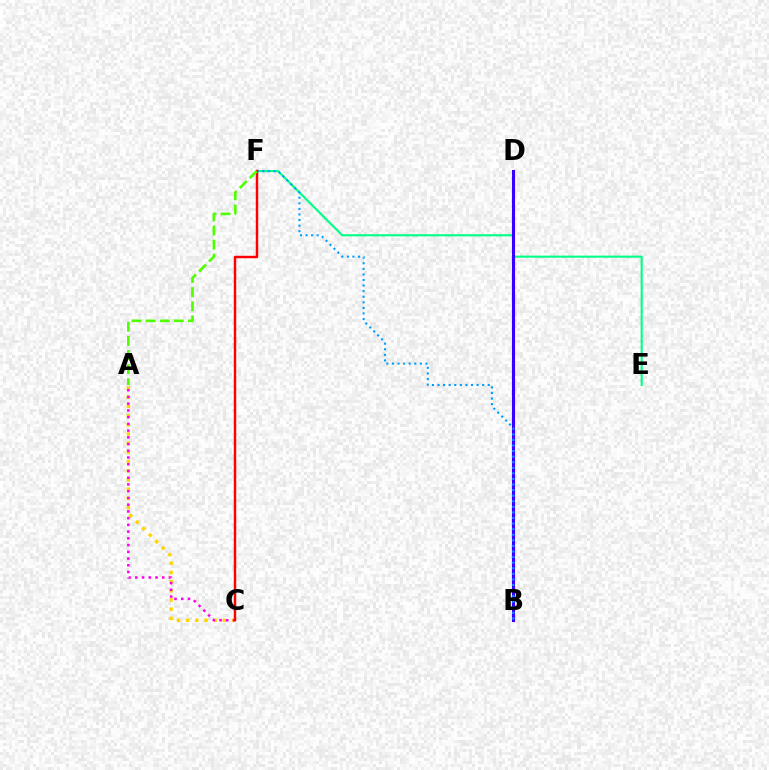{('E', 'F'): [{'color': '#00ff86', 'line_style': 'solid', 'thickness': 1.52}], ('B', 'D'): [{'color': '#3700ff', 'line_style': 'solid', 'thickness': 2.24}], ('B', 'F'): [{'color': '#009eff', 'line_style': 'dotted', 'thickness': 1.52}], ('A', 'C'): [{'color': '#ffd500', 'line_style': 'dotted', 'thickness': 2.5}, {'color': '#ff00ed', 'line_style': 'dotted', 'thickness': 1.83}], ('C', 'F'): [{'color': '#ff0000', 'line_style': 'solid', 'thickness': 1.76}], ('A', 'F'): [{'color': '#4fff00', 'line_style': 'dashed', 'thickness': 1.92}]}